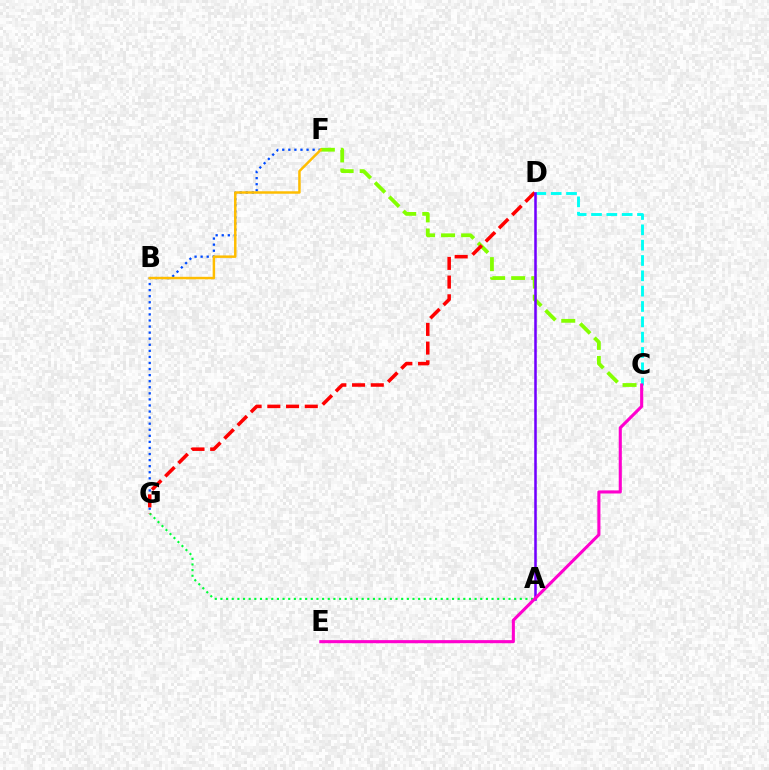{('F', 'G'): [{'color': '#004bff', 'line_style': 'dotted', 'thickness': 1.65}], ('C', 'F'): [{'color': '#84ff00', 'line_style': 'dashed', 'thickness': 2.73}], ('A', 'G'): [{'color': '#00ff39', 'line_style': 'dotted', 'thickness': 1.53}], ('D', 'G'): [{'color': '#ff0000', 'line_style': 'dashed', 'thickness': 2.54}], ('C', 'D'): [{'color': '#00fff6', 'line_style': 'dashed', 'thickness': 2.08}], ('A', 'D'): [{'color': '#7200ff', 'line_style': 'solid', 'thickness': 1.83}], ('C', 'E'): [{'color': '#ff00cf', 'line_style': 'solid', 'thickness': 2.23}], ('B', 'F'): [{'color': '#ffbd00', 'line_style': 'solid', 'thickness': 1.78}]}